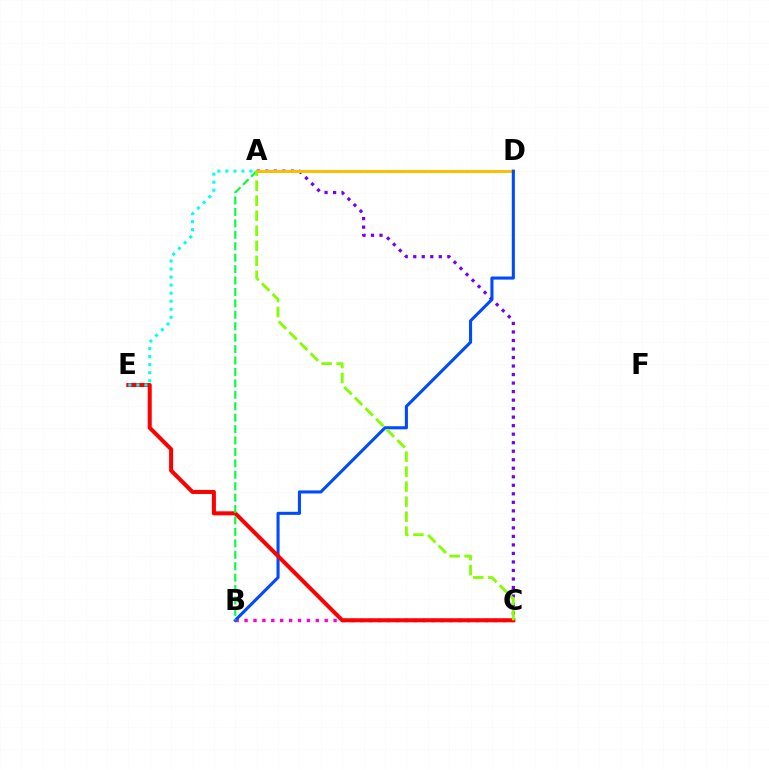{('A', 'C'): [{'color': '#7200ff', 'line_style': 'dotted', 'thickness': 2.31}, {'color': '#84ff00', 'line_style': 'dashed', 'thickness': 2.04}], ('A', 'D'): [{'color': '#ffbd00', 'line_style': 'solid', 'thickness': 2.13}], ('B', 'C'): [{'color': '#ff00cf', 'line_style': 'dotted', 'thickness': 2.42}], ('B', 'D'): [{'color': '#004bff', 'line_style': 'solid', 'thickness': 2.22}], ('C', 'E'): [{'color': '#ff0000', 'line_style': 'solid', 'thickness': 2.9}], ('A', 'B'): [{'color': '#00ff39', 'line_style': 'dashed', 'thickness': 1.55}], ('A', 'E'): [{'color': '#00fff6', 'line_style': 'dotted', 'thickness': 2.18}]}